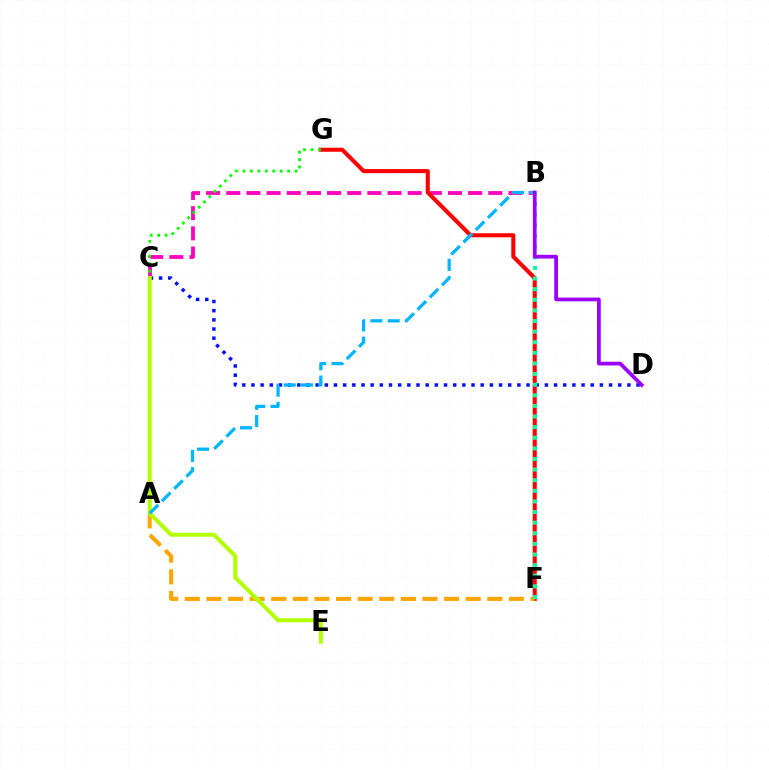{('C', 'D'): [{'color': '#0010ff', 'line_style': 'dotted', 'thickness': 2.49}], ('B', 'C'): [{'color': '#ff00bd', 'line_style': 'dashed', 'thickness': 2.74}], ('F', 'G'): [{'color': '#ff0000', 'line_style': 'solid', 'thickness': 2.92}], ('A', 'F'): [{'color': '#ffa500', 'line_style': 'dashed', 'thickness': 2.94}], ('C', 'G'): [{'color': '#08ff00', 'line_style': 'dotted', 'thickness': 2.03}], ('C', 'E'): [{'color': '#b3ff00', 'line_style': 'solid', 'thickness': 2.89}], ('B', 'F'): [{'color': '#00ff9d', 'line_style': 'dotted', 'thickness': 2.88}], ('A', 'B'): [{'color': '#00b5ff', 'line_style': 'dashed', 'thickness': 2.35}], ('B', 'D'): [{'color': '#9b00ff', 'line_style': 'solid', 'thickness': 2.7}]}